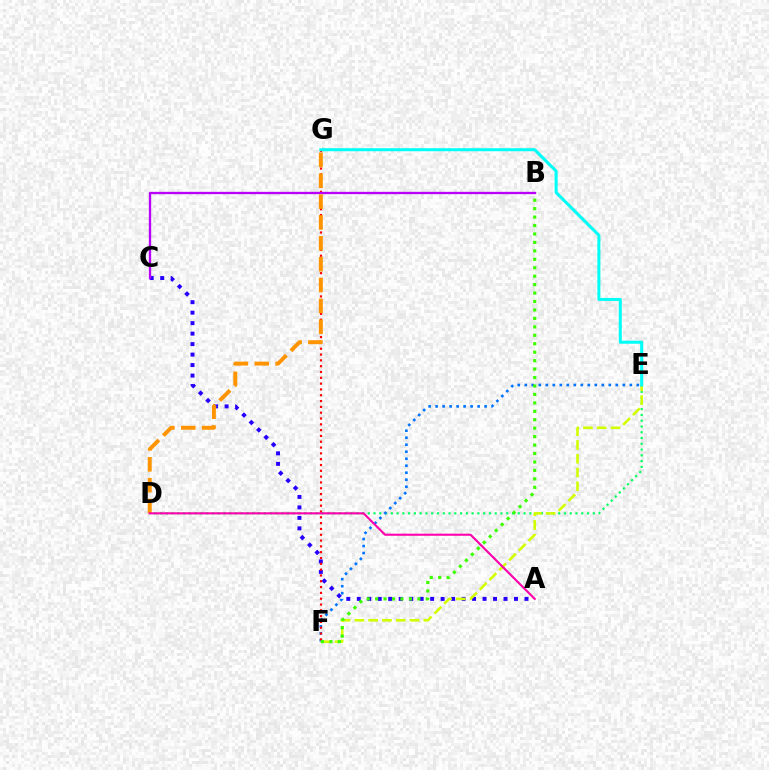{('D', 'E'): [{'color': '#00ff5c', 'line_style': 'dotted', 'thickness': 1.57}], ('A', 'C'): [{'color': '#2500ff', 'line_style': 'dotted', 'thickness': 2.85}], ('E', 'F'): [{'color': '#0074ff', 'line_style': 'dotted', 'thickness': 1.9}, {'color': '#d1ff00', 'line_style': 'dashed', 'thickness': 1.87}], ('F', 'G'): [{'color': '#ff0000', 'line_style': 'dotted', 'thickness': 1.58}], ('B', 'F'): [{'color': '#3dff00', 'line_style': 'dotted', 'thickness': 2.29}], ('E', 'G'): [{'color': '#00fff6', 'line_style': 'solid', 'thickness': 2.18}], ('B', 'C'): [{'color': '#b900ff', 'line_style': 'solid', 'thickness': 1.67}], ('D', 'G'): [{'color': '#ff9400', 'line_style': 'dashed', 'thickness': 2.83}], ('A', 'D'): [{'color': '#ff00ac', 'line_style': 'solid', 'thickness': 1.51}]}